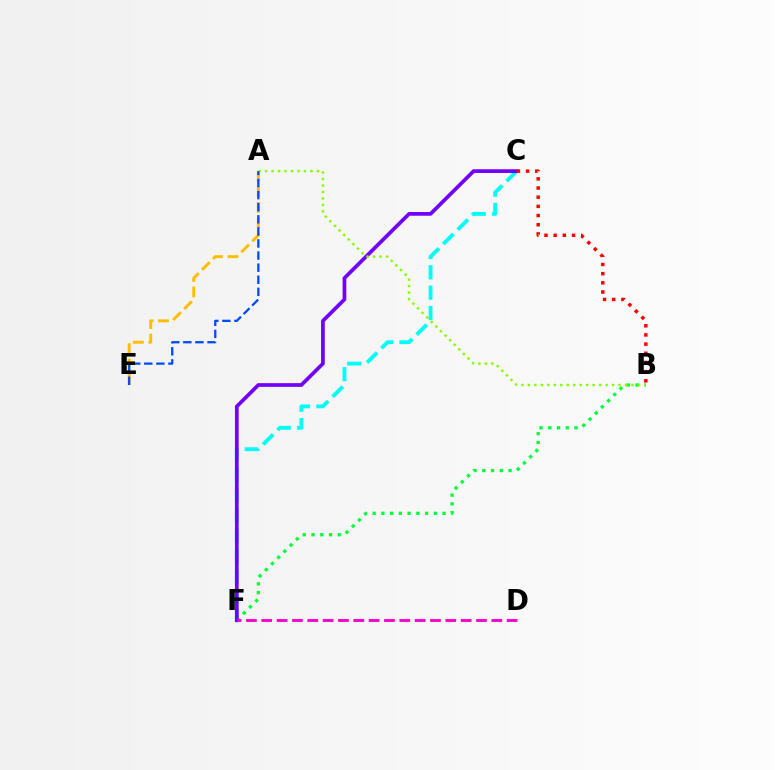{('C', 'F'): [{'color': '#00fff6', 'line_style': 'dashed', 'thickness': 2.77}, {'color': '#7200ff', 'line_style': 'solid', 'thickness': 2.67}], ('B', 'F'): [{'color': '#00ff39', 'line_style': 'dotted', 'thickness': 2.38}], ('A', 'B'): [{'color': '#84ff00', 'line_style': 'dotted', 'thickness': 1.76}], ('B', 'C'): [{'color': '#ff0000', 'line_style': 'dotted', 'thickness': 2.49}], ('A', 'E'): [{'color': '#ffbd00', 'line_style': 'dashed', 'thickness': 2.11}, {'color': '#004bff', 'line_style': 'dashed', 'thickness': 1.64}], ('D', 'F'): [{'color': '#ff00cf', 'line_style': 'dashed', 'thickness': 2.08}]}